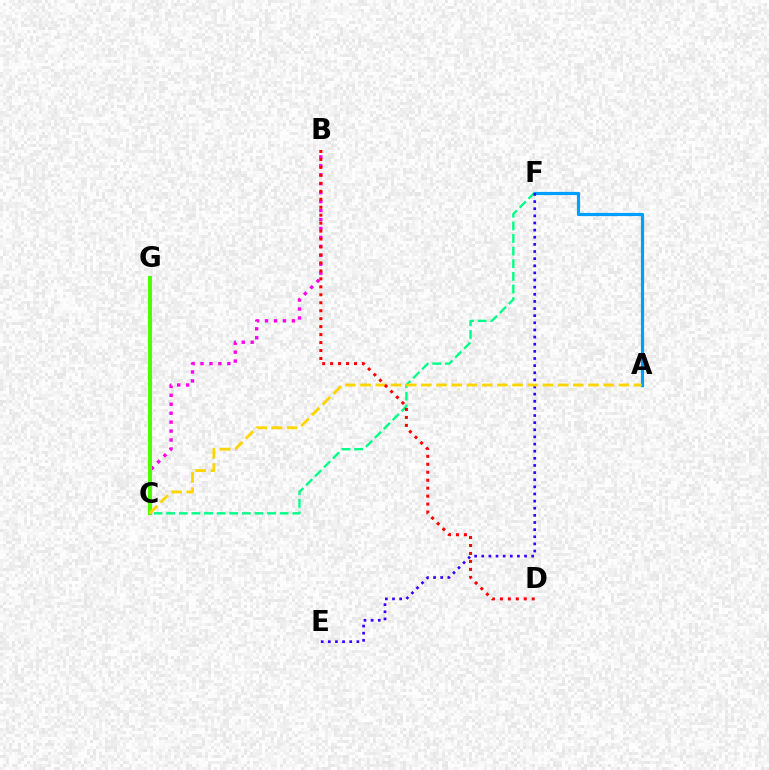{('B', 'C'): [{'color': '#ff00ed', 'line_style': 'dotted', 'thickness': 2.43}], ('C', 'F'): [{'color': '#00ff86', 'line_style': 'dashed', 'thickness': 1.71}], ('A', 'F'): [{'color': '#009eff', 'line_style': 'solid', 'thickness': 2.28}], ('E', 'F'): [{'color': '#3700ff', 'line_style': 'dotted', 'thickness': 1.94}], ('C', 'G'): [{'color': '#4fff00', 'line_style': 'solid', 'thickness': 2.91}], ('A', 'C'): [{'color': '#ffd500', 'line_style': 'dashed', 'thickness': 2.06}], ('B', 'D'): [{'color': '#ff0000', 'line_style': 'dotted', 'thickness': 2.16}]}